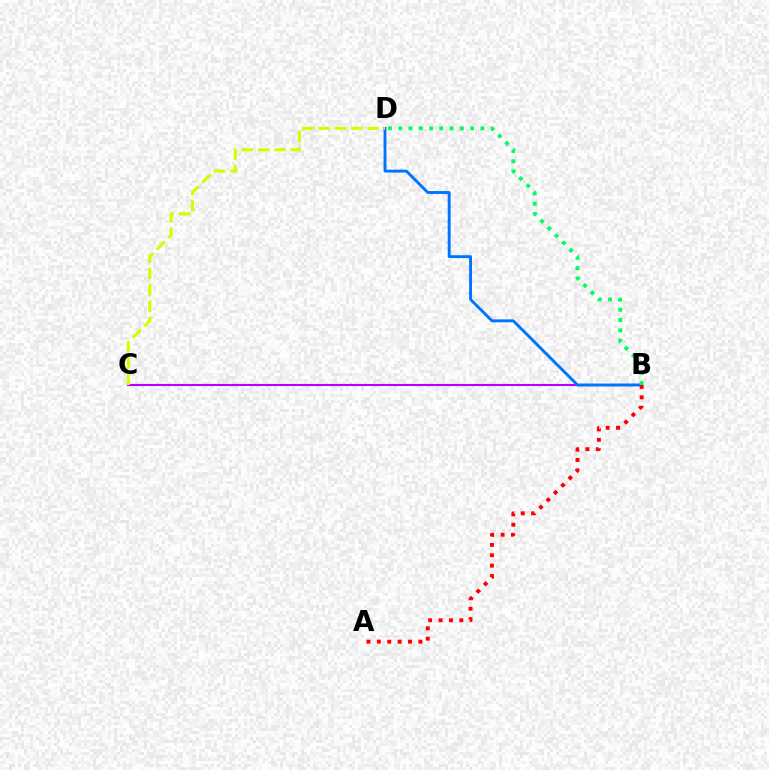{('B', 'C'): [{'color': '#b900ff', 'line_style': 'solid', 'thickness': 1.5}], ('B', 'D'): [{'color': '#0074ff', 'line_style': 'solid', 'thickness': 2.09}, {'color': '#00ff5c', 'line_style': 'dotted', 'thickness': 2.79}], ('C', 'D'): [{'color': '#d1ff00', 'line_style': 'dashed', 'thickness': 2.22}], ('A', 'B'): [{'color': '#ff0000', 'line_style': 'dotted', 'thickness': 2.82}]}